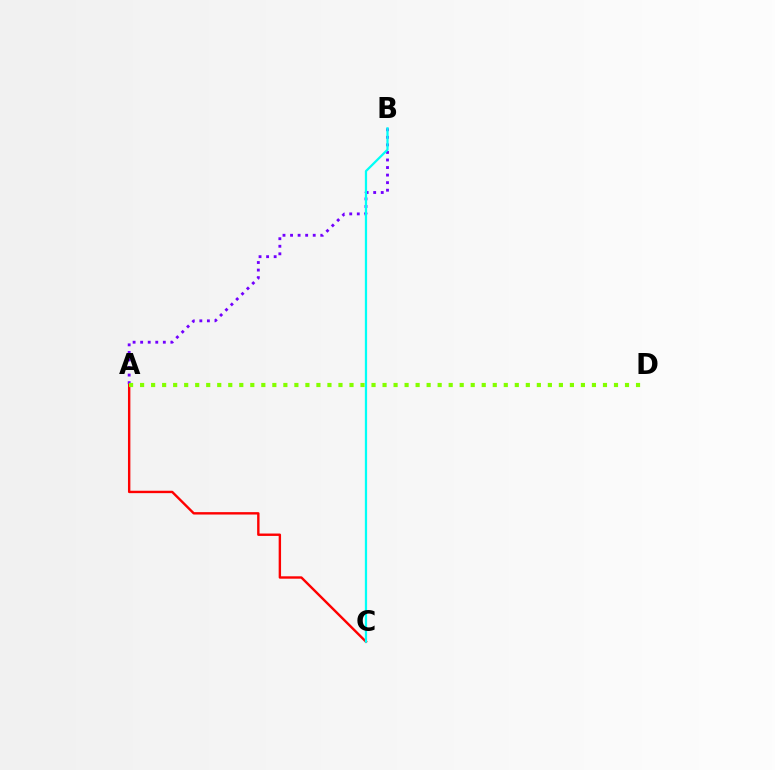{('A', 'B'): [{'color': '#7200ff', 'line_style': 'dotted', 'thickness': 2.05}], ('A', 'C'): [{'color': '#ff0000', 'line_style': 'solid', 'thickness': 1.73}], ('B', 'C'): [{'color': '#00fff6', 'line_style': 'solid', 'thickness': 1.62}], ('A', 'D'): [{'color': '#84ff00', 'line_style': 'dotted', 'thickness': 2.99}]}